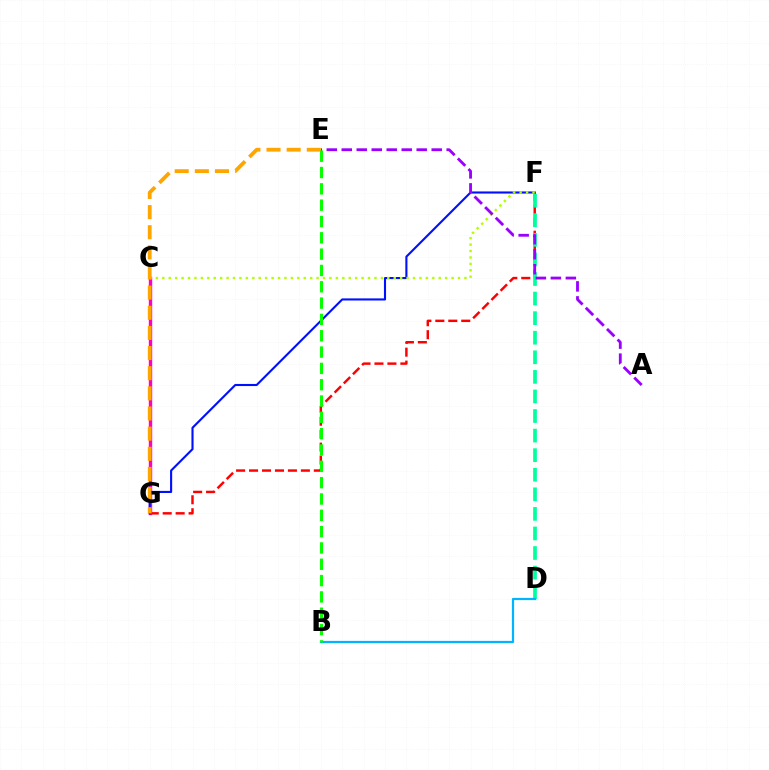{('C', 'G'): [{'color': '#ff00bd', 'line_style': 'solid', 'thickness': 2.44}], ('F', 'G'): [{'color': '#0010ff', 'line_style': 'solid', 'thickness': 1.52}, {'color': '#ff0000', 'line_style': 'dashed', 'thickness': 1.76}], ('C', 'F'): [{'color': '#b3ff00', 'line_style': 'dotted', 'thickness': 1.75}], ('D', 'F'): [{'color': '#00ff9d', 'line_style': 'dashed', 'thickness': 2.66}], ('A', 'E'): [{'color': '#9b00ff', 'line_style': 'dashed', 'thickness': 2.04}], ('E', 'G'): [{'color': '#ffa500', 'line_style': 'dashed', 'thickness': 2.74}], ('B', 'D'): [{'color': '#00b5ff', 'line_style': 'solid', 'thickness': 1.6}], ('B', 'E'): [{'color': '#08ff00', 'line_style': 'dashed', 'thickness': 2.22}]}